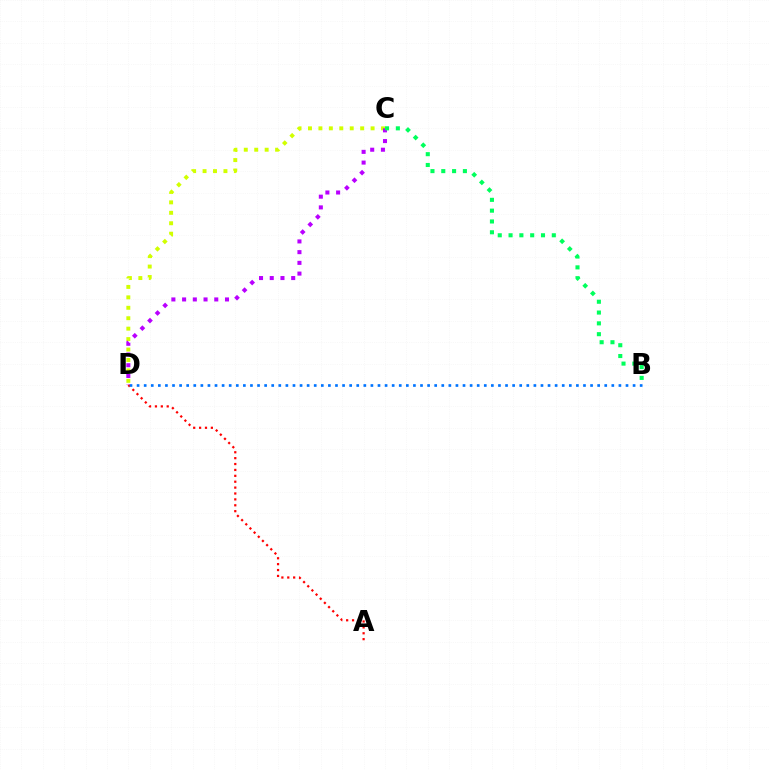{('A', 'D'): [{'color': '#ff0000', 'line_style': 'dotted', 'thickness': 1.6}], ('B', 'D'): [{'color': '#0074ff', 'line_style': 'dotted', 'thickness': 1.93}], ('C', 'D'): [{'color': '#d1ff00', 'line_style': 'dotted', 'thickness': 2.84}, {'color': '#b900ff', 'line_style': 'dotted', 'thickness': 2.91}], ('B', 'C'): [{'color': '#00ff5c', 'line_style': 'dotted', 'thickness': 2.94}]}